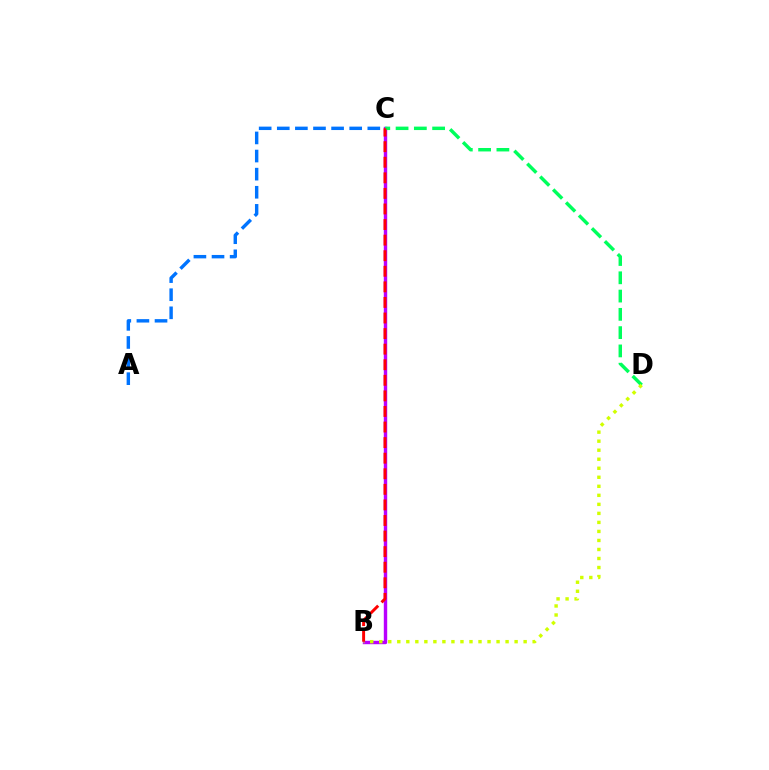{('A', 'C'): [{'color': '#0074ff', 'line_style': 'dashed', 'thickness': 2.46}], ('B', 'C'): [{'color': '#b900ff', 'line_style': 'solid', 'thickness': 2.45}, {'color': '#ff0000', 'line_style': 'dashed', 'thickness': 2.12}], ('C', 'D'): [{'color': '#00ff5c', 'line_style': 'dashed', 'thickness': 2.48}], ('B', 'D'): [{'color': '#d1ff00', 'line_style': 'dotted', 'thickness': 2.45}]}